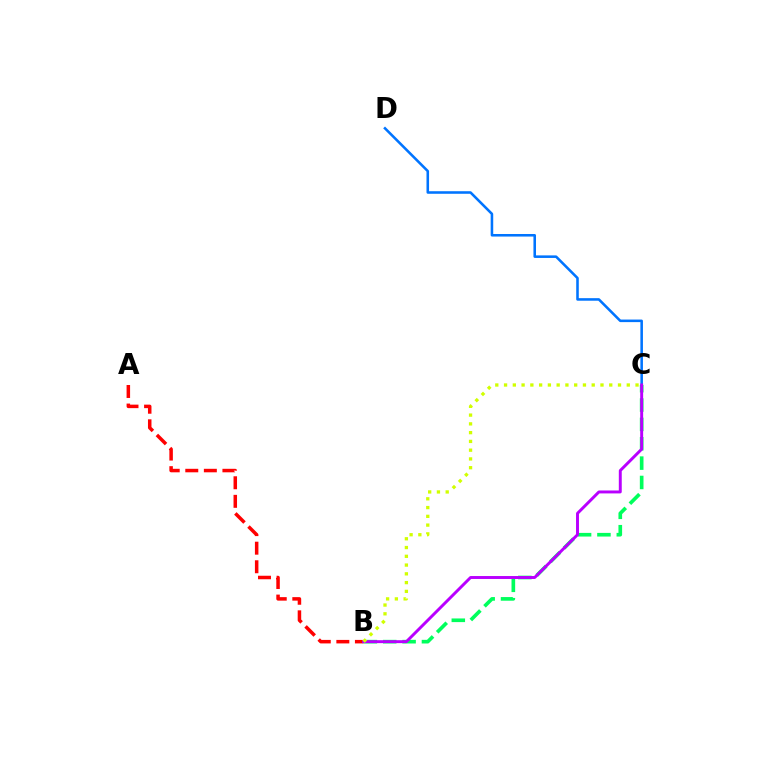{('A', 'B'): [{'color': '#ff0000', 'line_style': 'dashed', 'thickness': 2.52}], ('B', 'C'): [{'color': '#00ff5c', 'line_style': 'dashed', 'thickness': 2.63}, {'color': '#b900ff', 'line_style': 'solid', 'thickness': 2.11}, {'color': '#d1ff00', 'line_style': 'dotted', 'thickness': 2.38}], ('C', 'D'): [{'color': '#0074ff', 'line_style': 'solid', 'thickness': 1.84}]}